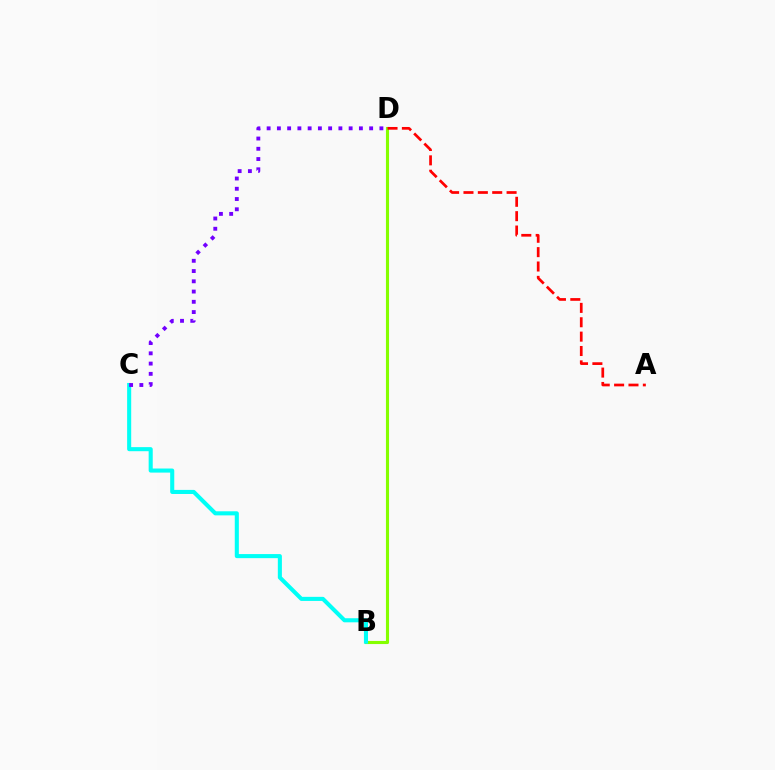{('B', 'D'): [{'color': '#84ff00', 'line_style': 'solid', 'thickness': 2.24}], ('B', 'C'): [{'color': '#00fff6', 'line_style': 'solid', 'thickness': 2.93}], ('C', 'D'): [{'color': '#7200ff', 'line_style': 'dotted', 'thickness': 2.79}], ('A', 'D'): [{'color': '#ff0000', 'line_style': 'dashed', 'thickness': 1.95}]}